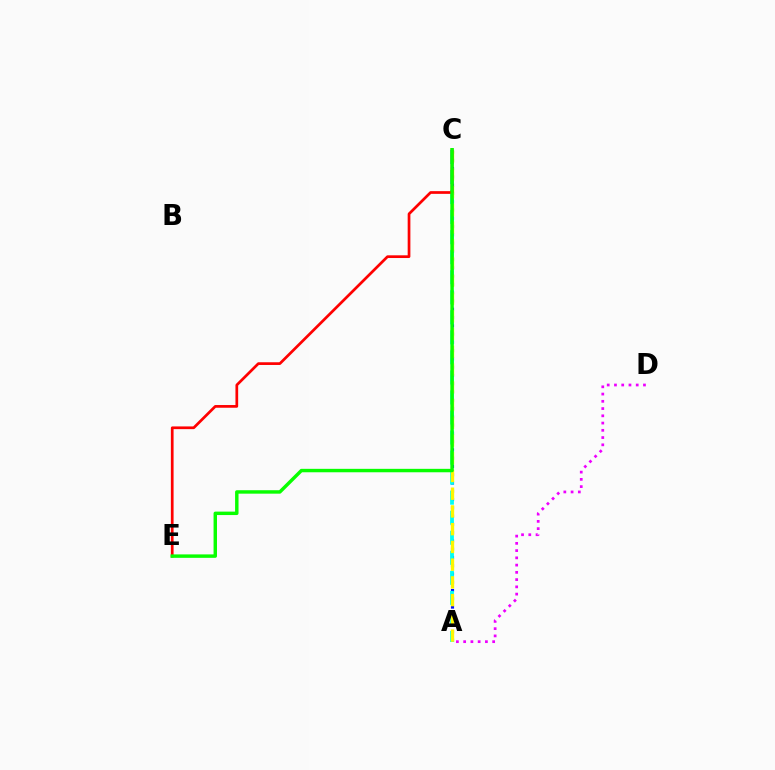{('A', 'C'): [{'color': '#0010ff', 'line_style': 'dotted', 'thickness': 2.25}, {'color': '#00fff6', 'line_style': 'dashed', 'thickness': 2.72}, {'color': '#fcf500', 'line_style': 'dashed', 'thickness': 2.41}], ('C', 'E'): [{'color': '#ff0000', 'line_style': 'solid', 'thickness': 1.95}, {'color': '#08ff00', 'line_style': 'solid', 'thickness': 2.48}], ('A', 'D'): [{'color': '#ee00ff', 'line_style': 'dotted', 'thickness': 1.97}]}